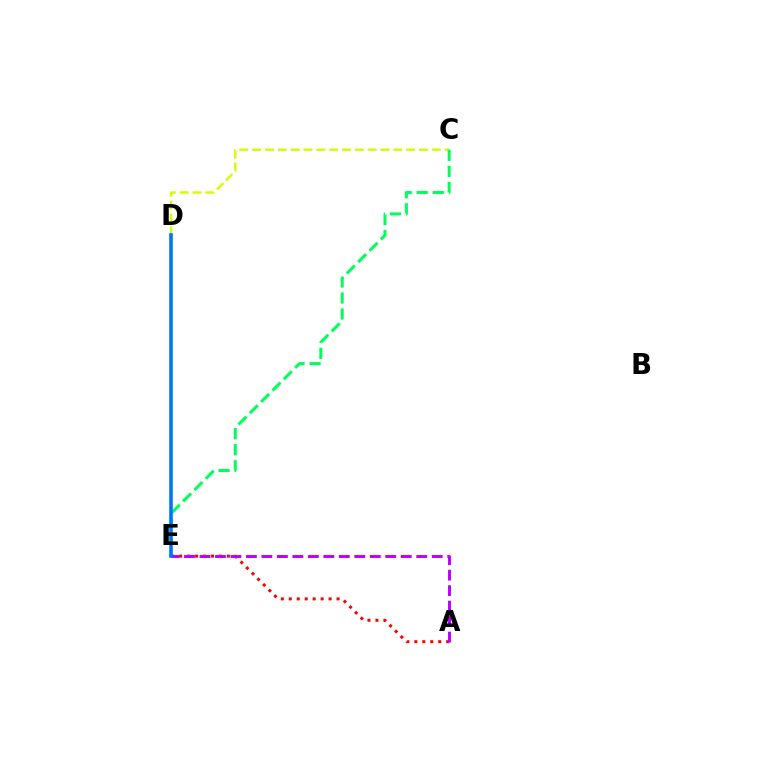{('C', 'D'): [{'color': '#d1ff00', 'line_style': 'dashed', 'thickness': 1.74}], ('C', 'E'): [{'color': '#00ff5c', 'line_style': 'dashed', 'thickness': 2.18}], ('A', 'E'): [{'color': '#ff0000', 'line_style': 'dotted', 'thickness': 2.16}, {'color': '#b900ff', 'line_style': 'dashed', 'thickness': 2.1}], ('D', 'E'): [{'color': '#0074ff', 'line_style': 'solid', 'thickness': 2.58}]}